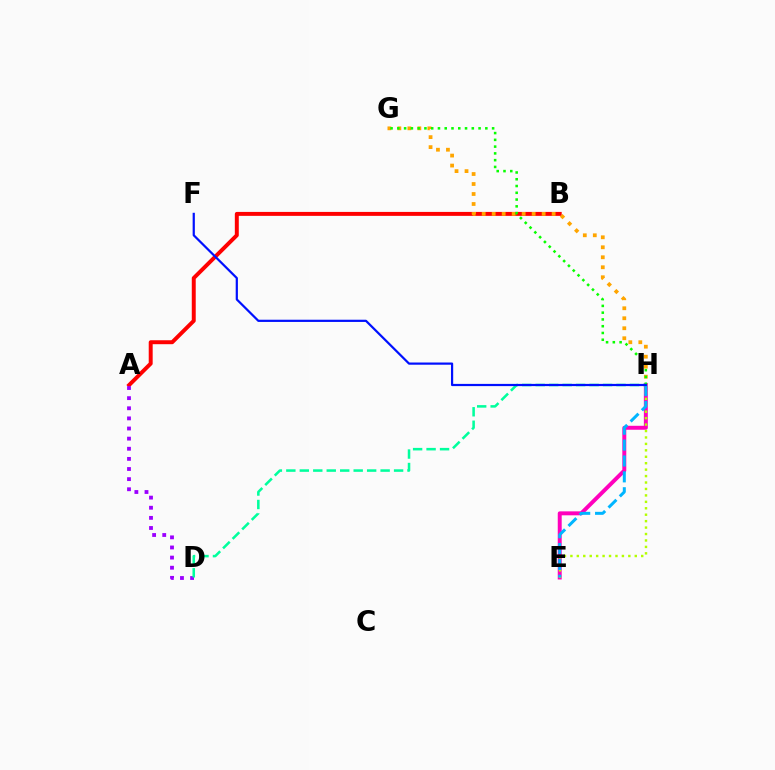{('E', 'H'): [{'color': '#ff00bd', 'line_style': 'solid', 'thickness': 2.84}, {'color': '#b3ff00', 'line_style': 'dotted', 'thickness': 1.75}, {'color': '#00b5ff', 'line_style': 'dashed', 'thickness': 2.16}], ('A', 'B'): [{'color': '#ff0000', 'line_style': 'solid', 'thickness': 2.84}], ('A', 'D'): [{'color': '#9b00ff', 'line_style': 'dotted', 'thickness': 2.75}], ('G', 'H'): [{'color': '#ffa500', 'line_style': 'dotted', 'thickness': 2.71}, {'color': '#08ff00', 'line_style': 'dotted', 'thickness': 1.84}], ('D', 'H'): [{'color': '#00ff9d', 'line_style': 'dashed', 'thickness': 1.83}], ('F', 'H'): [{'color': '#0010ff', 'line_style': 'solid', 'thickness': 1.59}]}